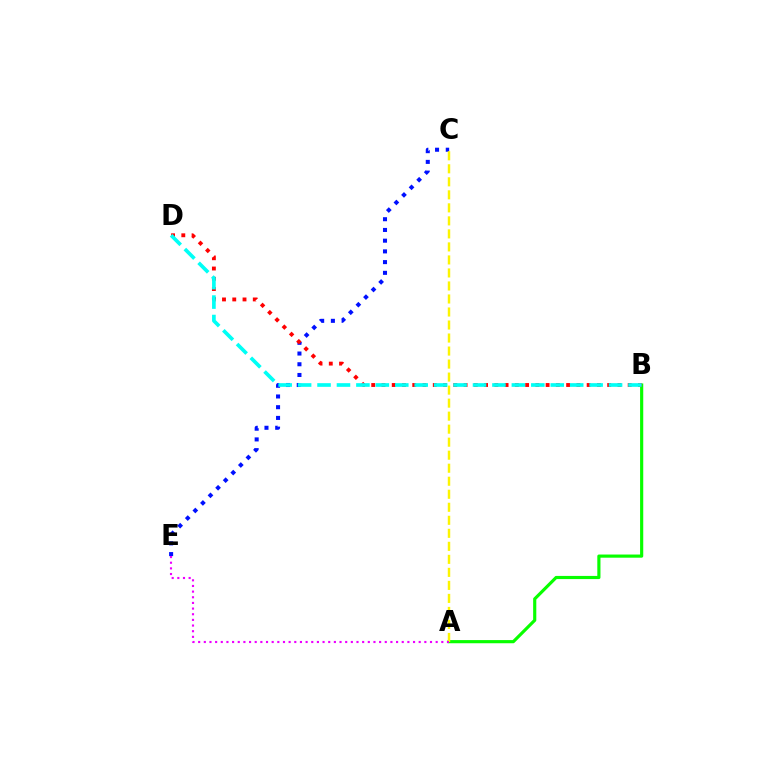{('C', 'E'): [{'color': '#0010ff', 'line_style': 'dotted', 'thickness': 2.91}], ('A', 'B'): [{'color': '#08ff00', 'line_style': 'solid', 'thickness': 2.27}], ('A', 'C'): [{'color': '#fcf500', 'line_style': 'dashed', 'thickness': 1.77}], ('B', 'D'): [{'color': '#ff0000', 'line_style': 'dotted', 'thickness': 2.79}, {'color': '#00fff6', 'line_style': 'dashed', 'thickness': 2.64}], ('A', 'E'): [{'color': '#ee00ff', 'line_style': 'dotted', 'thickness': 1.54}]}